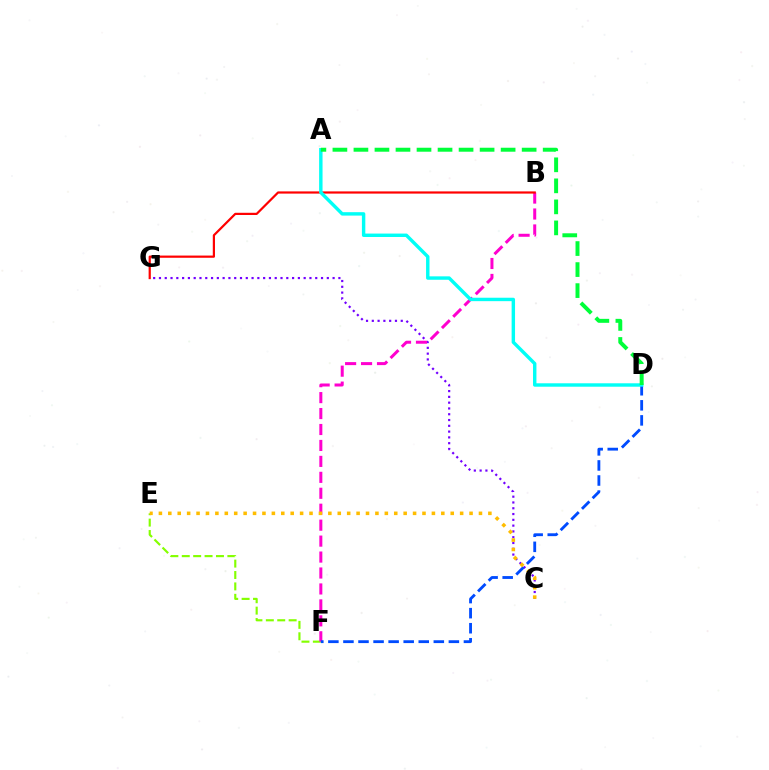{('C', 'G'): [{'color': '#7200ff', 'line_style': 'dotted', 'thickness': 1.57}], ('E', 'F'): [{'color': '#84ff00', 'line_style': 'dashed', 'thickness': 1.55}], ('B', 'F'): [{'color': '#ff00cf', 'line_style': 'dashed', 'thickness': 2.17}], ('D', 'F'): [{'color': '#004bff', 'line_style': 'dashed', 'thickness': 2.05}], ('C', 'E'): [{'color': '#ffbd00', 'line_style': 'dotted', 'thickness': 2.56}], ('B', 'G'): [{'color': '#ff0000', 'line_style': 'solid', 'thickness': 1.59}], ('A', 'D'): [{'color': '#00fff6', 'line_style': 'solid', 'thickness': 2.46}, {'color': '#00ff39', 'line_style': 'dashed', 'thickness': 2.86}]}